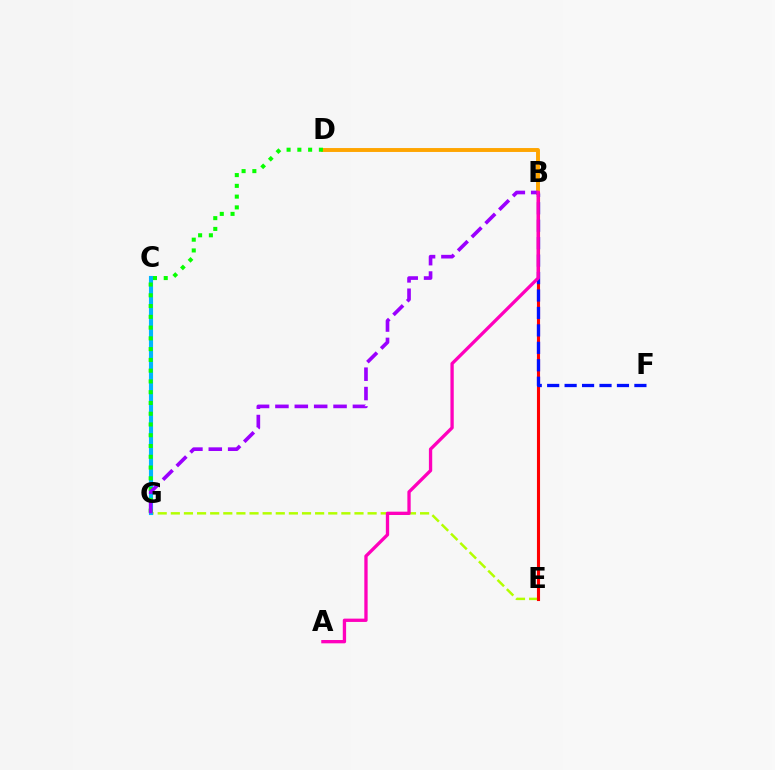{('E', 'G'): [{'color': '#b3ff00', 'line_style': 'dashed', 'thickness': 1.78}], ('C', 'G'): [{'color': '#00b5ff', 'line_style': 'solid', 'thickness': 2.96}], ('B', 'D'): [{'color': '#ffa500', 'line_style': 'solid', 'thickness': 2.82}], ('D', 'G'): [{'color': '#08ff00', 'line_style': 'dotted', 'thickness': 2.92}], ('B', 'G'): [{'color': '#9b00ff', 'line_style': 'dashed', 'thickness': 2.63}], ('B', 'E'): [{'color': '#00ff9d', 'line_style': 'dotted', 'thickness': 2.08}, {'color': '#ff0000', 'line_style': 'solid', 'thickness': 2.23}], ('B', 'F'): [{'color': '#0010ff', 'line_style': 'dashed', 'thickness': 2.37}], ('A', 'B'): [{'color': '#ff00bd', 'line_style': 'solid', 'thickness': 2.39}]}